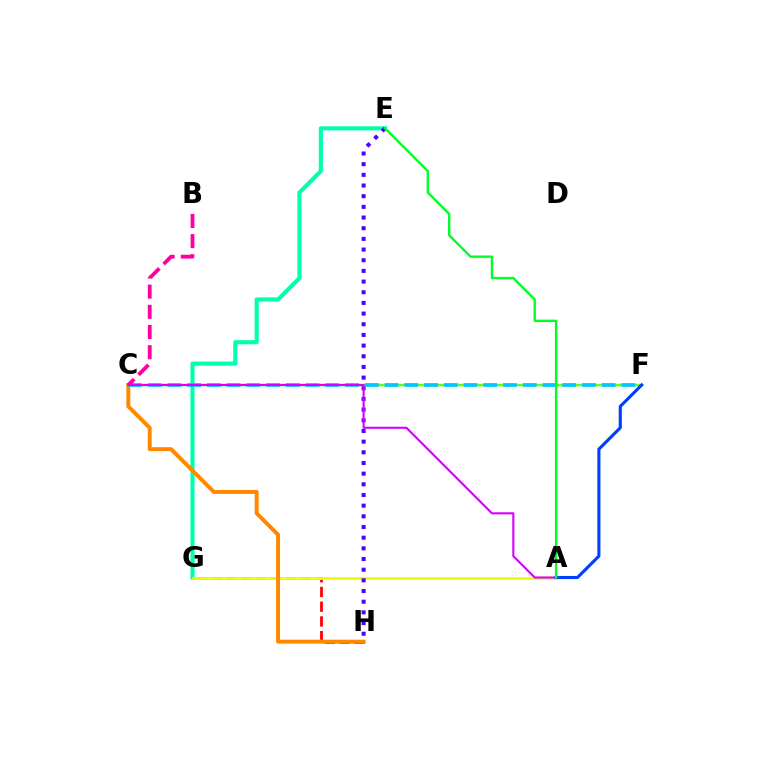{('G', 'H'): [{'color': '#ff0000', 'line_style': 'dashed', 'thickness': 2.0}], ('E', 'G'): [{'color': '#00ffaf', 'line_style': 'solid', 'thickness': 2.95}], ('C', 'F'): [{'color': '#66ff00', 'line_style': 'solid', 'thickness': 1.76}, {'color': '#00c7ff', 'line_style': 'dashed', 'thickness': 2.68}], ('A', 'G'): [{'color': '#eeff00', 'line_style': 'solid', 'thickness': 2.04}], ('C', 'H'): [{'color': '#ff8800', 'line_style': 'solid', 'thickness': 2.85}], ('E', 'H'): [{'color': '#4f00ff', 'line_style': 'dotted', 'thickness': 2.9}], ('A', 'C'): [{'color': '#d600ff', 'line_style': 'solid', 'thickness': 1.52}], ('A', 'F'): [{'color': '#003fff', 'line_style': 'solid', 'thickness': 2.24}], ('A', 'E'): [{'color': '#00ff27', 'line_style': 'solid', 'thickness': 1.71}], ('B', 'C'): [{'color': '#ff00a0', 'line_style': 'dashed', 'thickness': 2.74}]}